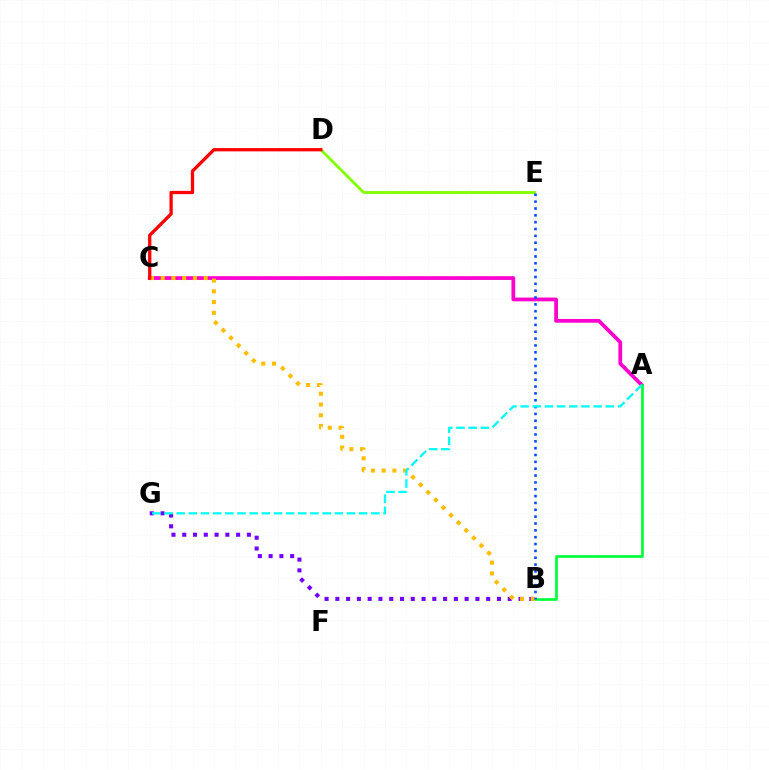{('D', 'E'): [{'color': '#84ff00', 'line_style': 'solid', 'thickness': 2.05}], ('A', 'C'): [{'color': '#ff00cf', 'line_style': 'solid', 'thickness': 2.71}], ('A', 'B'): [{'color': '#00ff39', 'line_style': 'solid', 'thickness': 1.92}], ('B', 'G'): [{'color': '#7200ff', 'line_style': 'dotted', 'thickness': 2.93}], ('B', 'C'): [{'color': '#ffbd00', 'line_style': 'dotted', 'thickness': 2.92}], ('C', 'D'): [{'color': '#ff0000', 'line_style': 'solid', 'thickness': 2.37}], ('B', 'E'): [{'color': '#004bff', 'line_style': 'dotted', 'thickness': 1.86}], ('A', 'G'): [{'color': '#00fff6', 'line_style': 'dashed', 'thickness': 1.65}]}